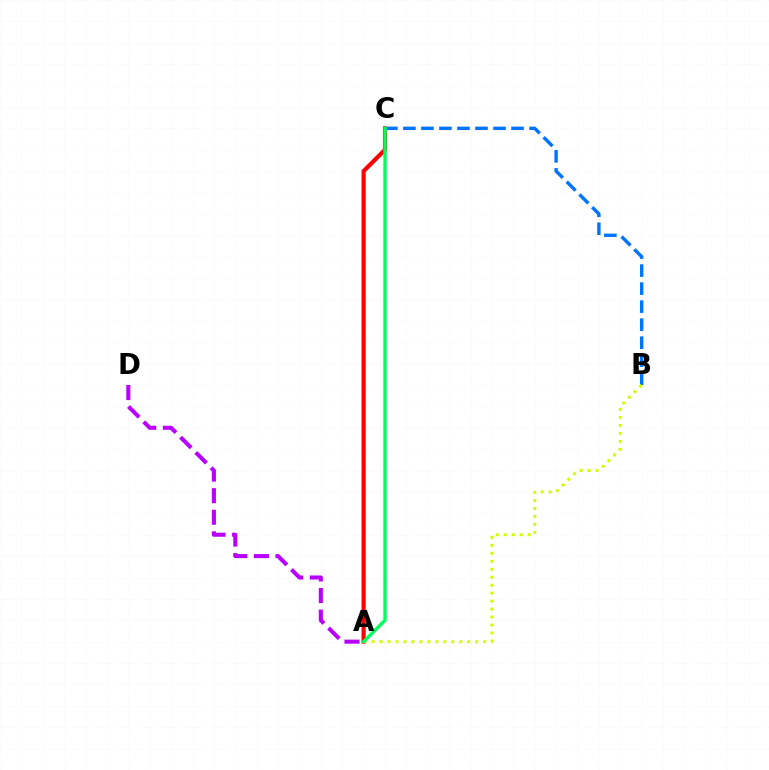{('A', 'C'): [{'color': '#ff0000', 'line_style': 'solid', 'thickness': 3.0}, {'color': '#00ff5c', 'line_style': 'solid', 'thickness': 2.41}], ('B', 'C'): [{'color': '#0074ff', 'line_style': 'dashed', 'thickness': 2.45}], ('A', 'D'): [{'color': '#b900ff', 'line_style': 'dashed', 'thickness': 2.93}], ('A', 'B'): [{'color': '#d1ff00', 'line_style': 'dotted', 'thickness': 2.17}]}